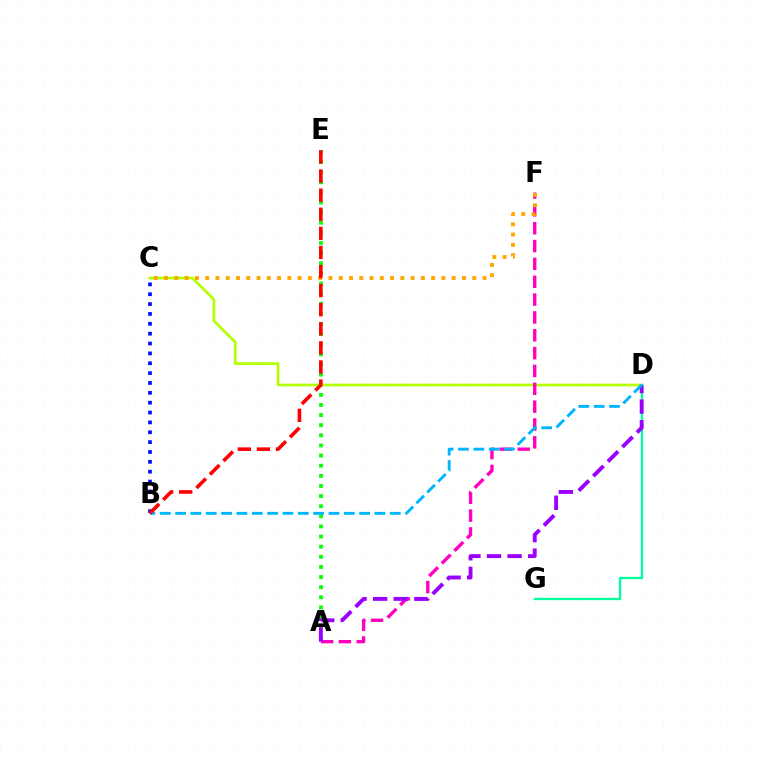{('A', 'E'): [{'color': '#08ff00', 'line_style': 'dotted', 'thickness': 2.75}], ('C', 'D'): [{'color': '#b3ff00', 'line_style': 'solid', 'thickness': 1.94}], ('A', 'F'): [{'color': '#ff00bd', 'line_style': 'dashed', 'thickness': 2.42}], ('D', 'G'): [{'color': '#00ff9d', 'line_style': 'solid', 'thickness': 1.66}], ('A', 'D'): [{'color': '#9b00ff', 'line_style': 'dashed', 'thickness': 2.8}], ('C', 'F'): [{'color': '#ffa500', 'line_style': 'dotted', 'thickness': 2.79}], ('B', 'D'): [{'color': '#00b5ff', 'line_style': 'dashed', 'thickness': 2.08}], ('B', 'C'): [{'color': '#0010ff', 'line_style': 'dotted', 'thickness': 2.68}], ('B', 'E'): [{'color': '#ff0000', 'line_style': 'dashed', 'thickness': 2.59}]}